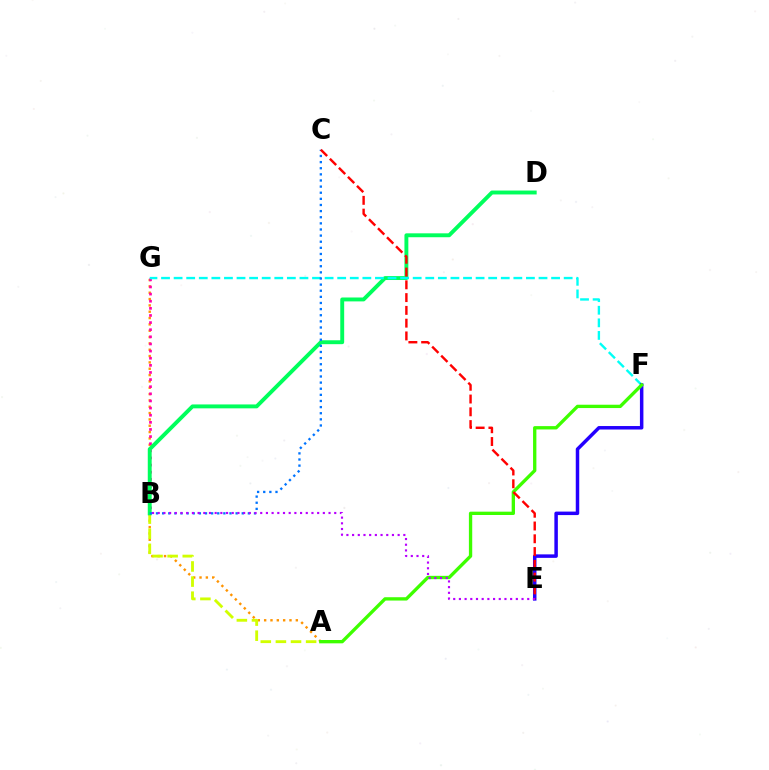{('A', 'G'): [{'color': '#ff9400', 'line_style': 'dotted', 'thickness': 1.72}], ('A', 'B'): [{'color': '#d1ff00', 'line_style': 'dashed', 'thickness': 2.05}], ('B', 'G'): [{'color': '#ff00ac', 'line_style': 'dotted', 'thickness': 1.94}], ('B', 'D'): [{'color': '#00ff5c', 'line_style': 'solid', 'thickness': 2.81}], ('F', 'G'): [{'color': '#00fff6', 'line_style': 'dashed', 'thickness': 1.71}], ('E', 'F'): [{'color': '#2500ff', 'line_style': 'solid', 'thickness': 2.51}], ('A', 'F'): [{'color': '#3dff00', 'line_style': 'solid', 'thickness': 2.4}], ('B', 'C'): [{'color': '#0074ff', 'line_style': 'dotted', 'thickness': 1.66}], ('C', 'E'): [{'color': '#ff0000', 'line_style': 'dashed', 'thickness': 1.74}], ('B', 'E'): [{'color': '#b900ff', 'line_style': 'dotted', 'thickness': 1.55}]}